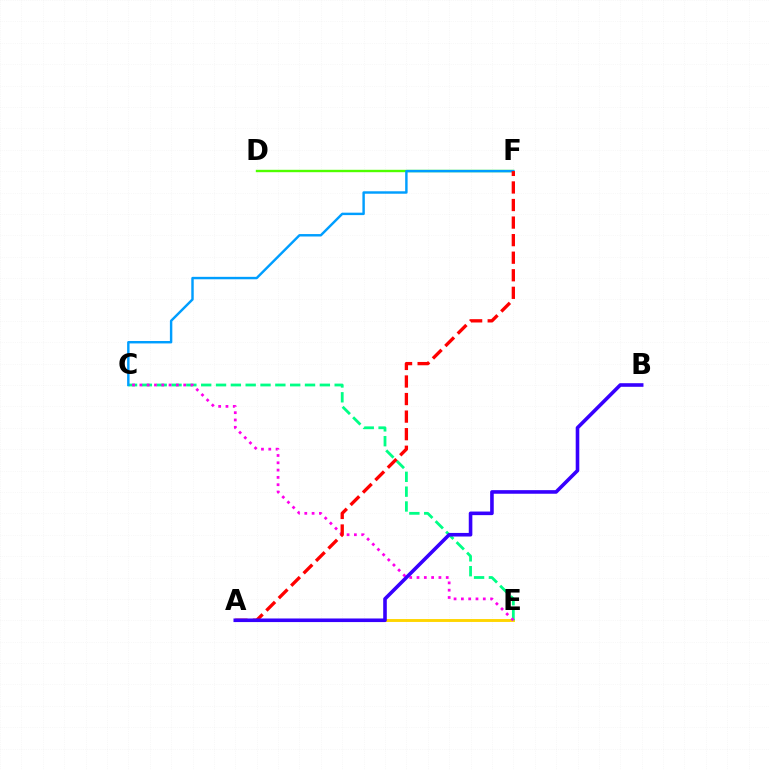{('A', 'E'): [{'color': '#ffd500', 'line_style': 'solid', 'thickness': 2.09}], ('D', 'F'): [{'color': '#4fff00', 'line_style': 'solid', 'thickness': 1.72}], ('C', 'E'): [{'color': '#00ff86', 'line_style': 'dashed', 'thickness': 2.01}, {'color': '#ff00ed', 'line_style': 'dotted', 'thickness': 1.98}], ('C', 'F'): [{'color': '#009eff', 'line_style': 'solid', 'thickness': 1.75}], ('A', 'F'): [{'color': '#ff0000', 'line_style': 'dashed', 'thickness': 2.39}], ('A', 'B'): [{'color': '#3700ff', 'line_style': 'solid', 'thickness': 2.59}]}